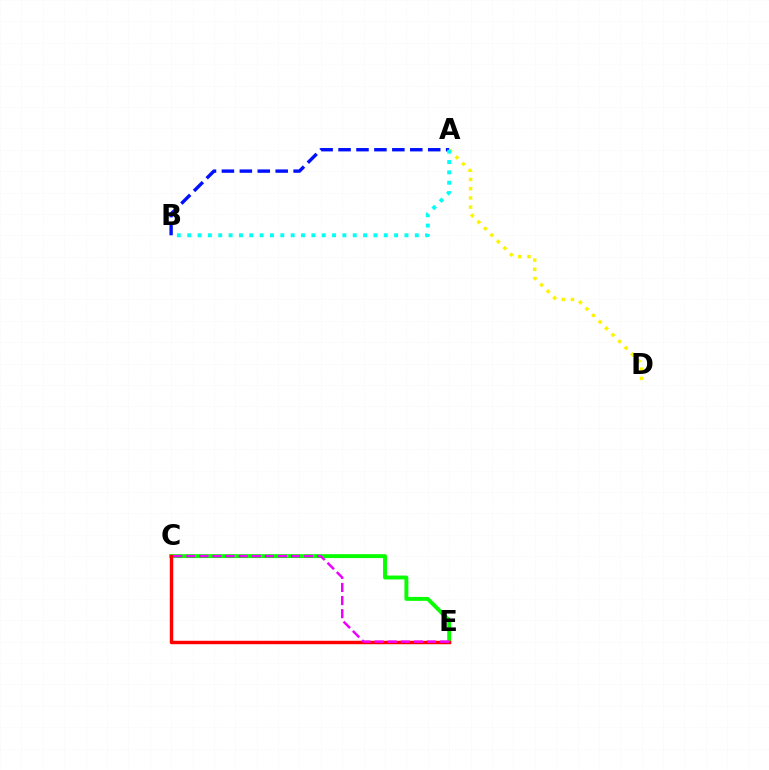{('A', 'D'): [{'color': '#fcf500', 'line_style': 'dotted', 'thickness': 2.5}], ('C', 'E'): [{'color': '#08ff00', 'line_style': 'solid', 'thickness': 2.82}, {'color': '#ff0000', 'line_style': 'solid', 'thickness': 2.47}, {'color': '#ee00ff', 'line_style': 'dashed', 'thickness': 1.78}], ('A', 'B'): [{'color': '#0010ff', 'line_style': 'dashed', 'thickness': 2.44}, {'color': '#00fff6', 'line_style': 'dotted', 'thickness': 2.81}]}